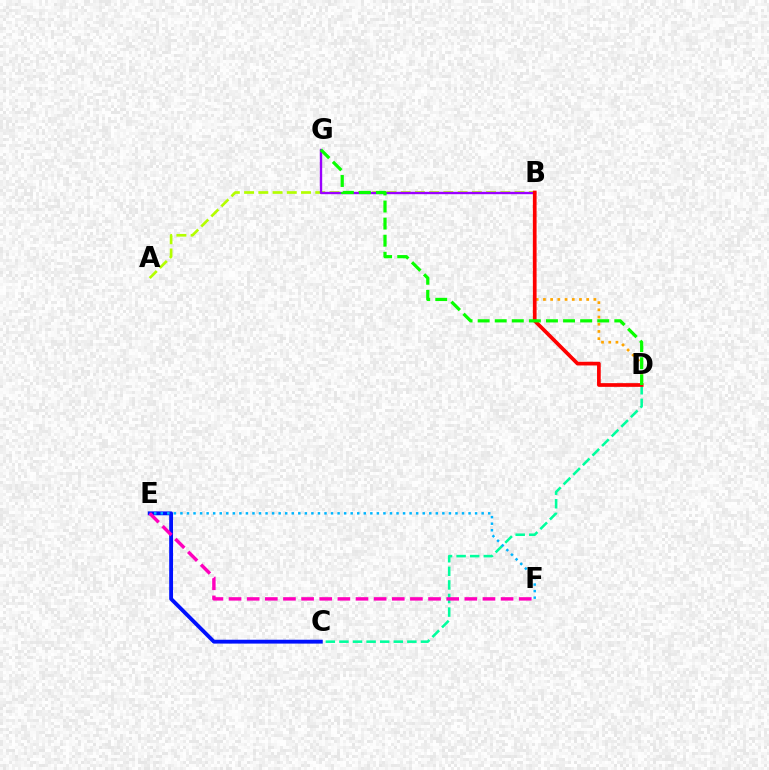{('B', 'D'): [{'color': '#ffa500', 'line_style': 'dotted', 'thickness': 1.96}, {'color': '#ff0000', 'line_style': 'solid', 'thickness': 2.66}], ('C', 'D'): [{'color': '#00ff9d', 'line_style': 'dashed', 'thickness': 1.85}], ('A', 'B'): [{'color': '#b3ff00', 'line_style': 'dashed', 'thickness': 1.93}], ('B', 'G'): [{'color': '#9b00ff', 'line_style': 'solid', 'thickness': 1.71}], ('C', 'E'): [{'color': '#0010ff', 'line_style': 'solid', 'thickness': 2.77}], ('E', 'F'): [{'color': '#00b5ff', 'line_style': 'dotted', 'thickness': 1.78}, {'color': '#ff00bd', 'line_style': 'dashed', 'thickness': 2.46}], ('D', 'G'): [{'color': '#08ff00', 'line_style': 'dashed', 'thickness': 2.32}]}